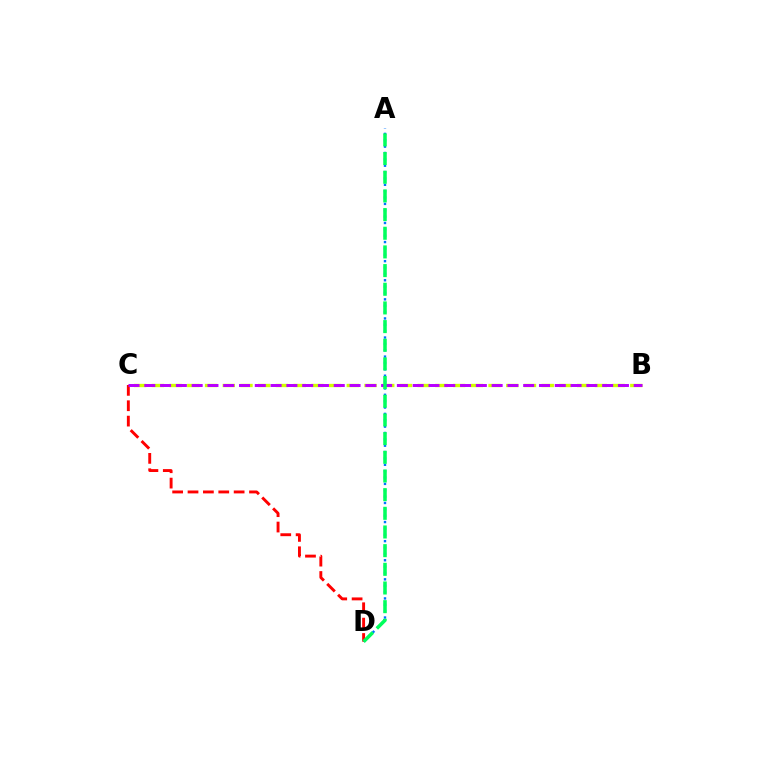{('A', 'D'): [{'color': '#0074ff', 'line_style': 'dotted', 'thickness': 1.73}, {'color': '#00ff5c', 'line_style': 'dashed', 'thickness': 2.54}], ('B', 'C'): [{'color': '#d1ff00', 'line_style': 'dashed', 'thickness': 2.41}, {'color': '#b900ff', 'line_style': 'dashed', 'thickness': 2.14}], ('C', 'D'): [{'color': '#ff0000', 'line_style': 'dashed', 'thickness': 2.09}]}